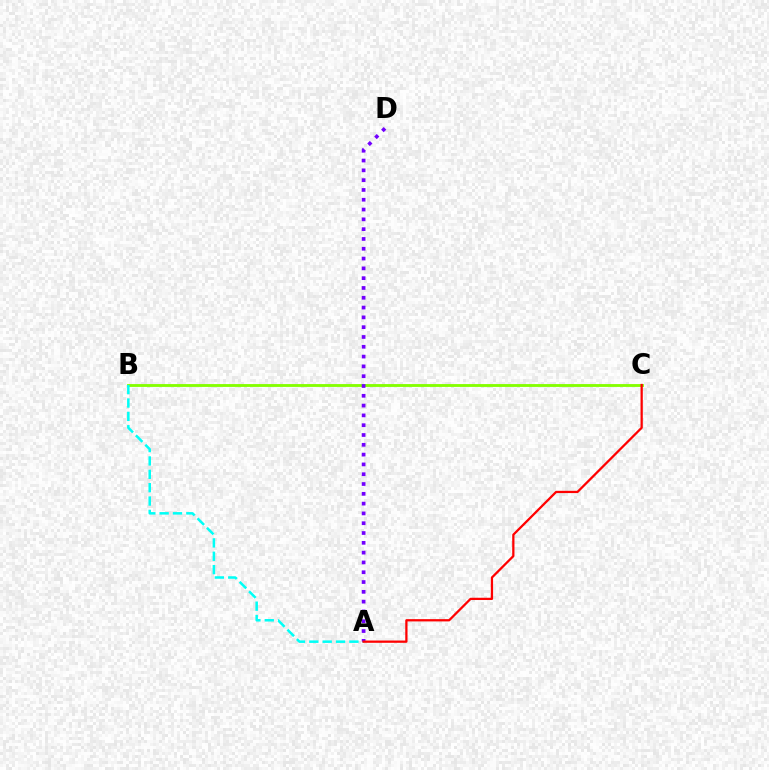{('B', 'C'): [{'color': '#84ff00', 'line_style': 'solid', 'thickness': 2.05}], ('A', 'B'): [{'color': '#00fff6', 'line_style': 'dashed', 'thickness': 1.81}], ('A', 'D'): [{'color': '#7200ff', 'line_style': 'dotted', 'thickness': 2.66}], ('A', 'C'): [{'color': '#ff0000', 'line_style': 'solid', 'thickness': 1.63}]}